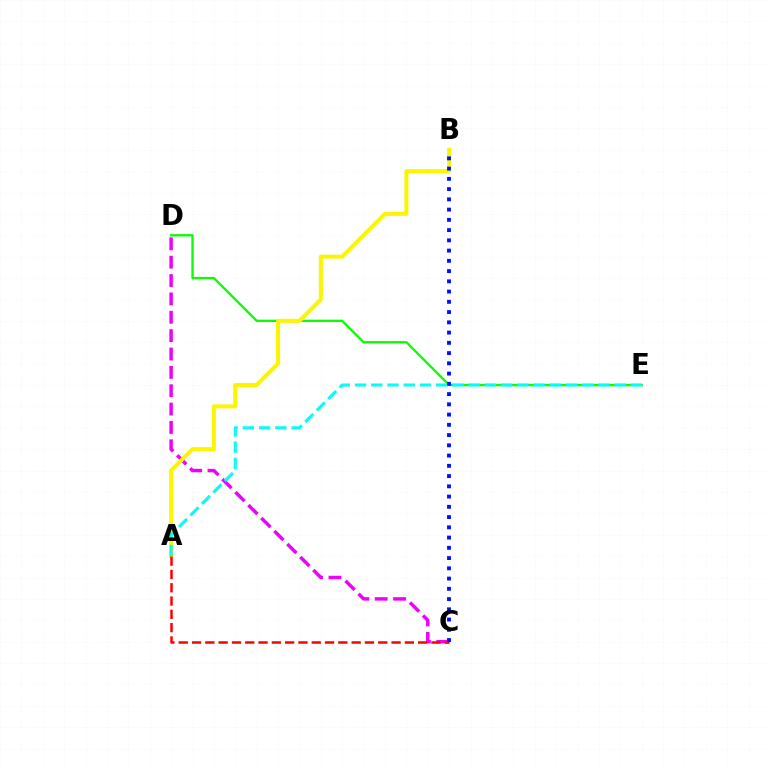{('D', 'E'): [{'color': '#08ff00', 'line_style': 'solid', 'thickness': 1.67}], ('C', 'D'): [{'color': '#ee00ff', 'line_style': 'dashed', 'thickness': 2.49}], ('A', 'B'): [{'color': '#fcf500', 'line_style': 'solid', 'thickness': 2.89}], ('A', 'E'): [{'color': '#00fff6', 'line_style': 'dashed', 'thickness': 2.21}], ('A', 'C'): [{'color': '#ff0000', 'line_style': 'dashed', 'thickness': 1.81}], ('B', 'C'): [{'color': '#0010ff', 'line_style': 'dotted', 'thickness': 2.78}]}